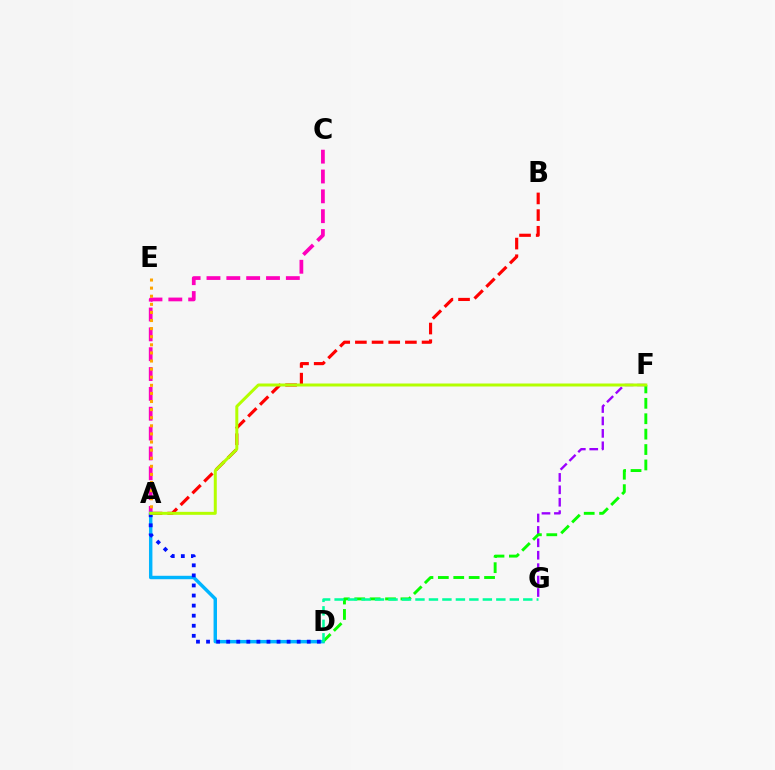{('A', 'B'): [{'color': '#ff0000', 'line_style': 'dashed', 'thickness': 2.26}], ('A', 'C'): [{'color': '#ff00bd', 'line_style': 'dashed', 'thickness': 2.7}], ('A', 'D'): [{'color': '#00b5ff', 'line_style': 'solid', 'thickness': 2.47}, {'color': '#0010ff', 'line_style': 'dotted', 'thickness': 2.74}], ('F', 'G'): [{'color': '#9b00ff', 'line_style': 'dashed', 'thickness': 1.69}], ('D', 'F'): [{'color': '#08ff00', 'line_style': 'dashed', 'thickness': 2.09}], ('A', 'E'): [{'color': '#ffa500', 'line_style': 'dotted', 'thickness': 2.2}], ('D', 'G'): [{'color': '#00ff9d', 'line_style': 'dashed', 'thickness': 1.83}], ('A', 'F'): [{'color': '#b3ff00', 'line_style': 'solid', 'thickness': 2.15}]}